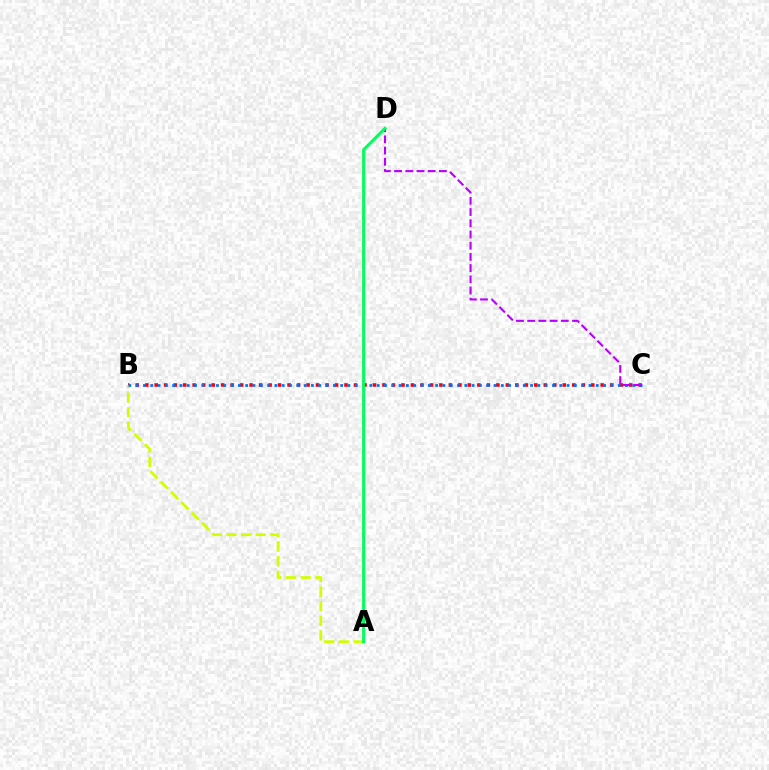{('B', 'C'): [{'color': '#ff0000', 'line_style': 'dotted', 'thickness': 2.58}, {'color': '#0074ff', 'line_style': 'dotted', 'thickness': 1.98}], ('A', 'B'): [{'color': '#d1ff00', 'line_style': 'dashed', 'thickness': 1.99}], ('C', 'D'): [{'color': '#b900ff', 'line_style': 'dashed', 'thickness': 1.52}], ('A', 'D'): [{'color': '#00ff5c', 'line_style': 'solid', 'thickness': 2.17}]}